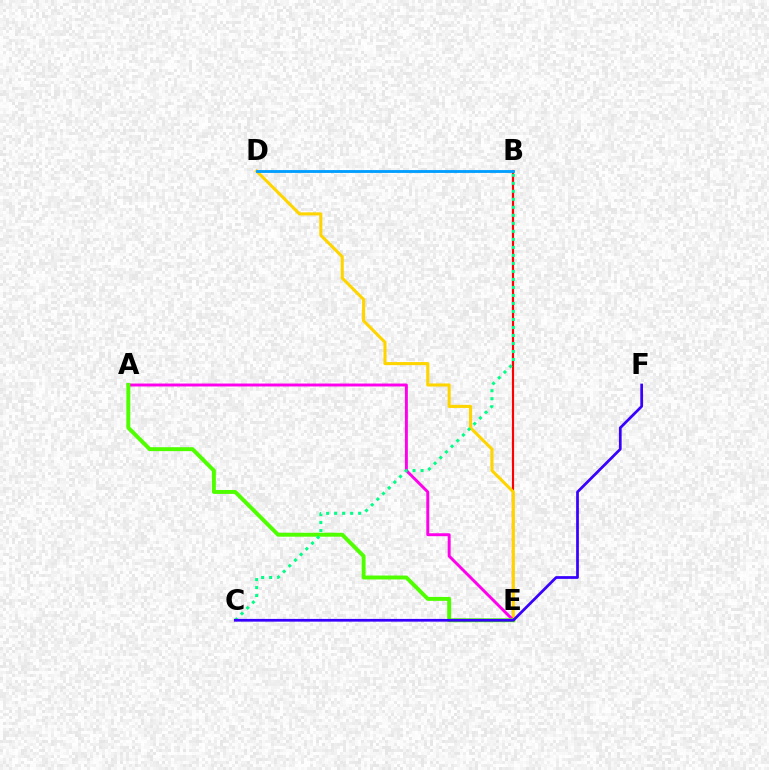{('B', 'E'): [{'color': '#ff0000', 'line_style': 'solid', 'thickness': 1.56}], ('D', 'E'): [{'color': '#ffd500', 'line_style': 'solid', 'thickness': 2.23}], ('A', 'E'): [{'color': '#ff00ed', 'line_style': 'solid', 'thickness': 2.11}, {'color': '#4fff00', 'line_style': 'solid', 'thickness': 2.83}], ('B', 'D'): [{'color': '#009eff', 'line_style': 'solid', 'thickness': 2.05}], ('B', 'C'): [{'color': '#00ff86', 'line_style': 'dotted', 'thickness': 2.18}], ('C', 'F'): [{'color': '#3700ff', 'line_style': 'solid', 'thickness': 1.97}]}